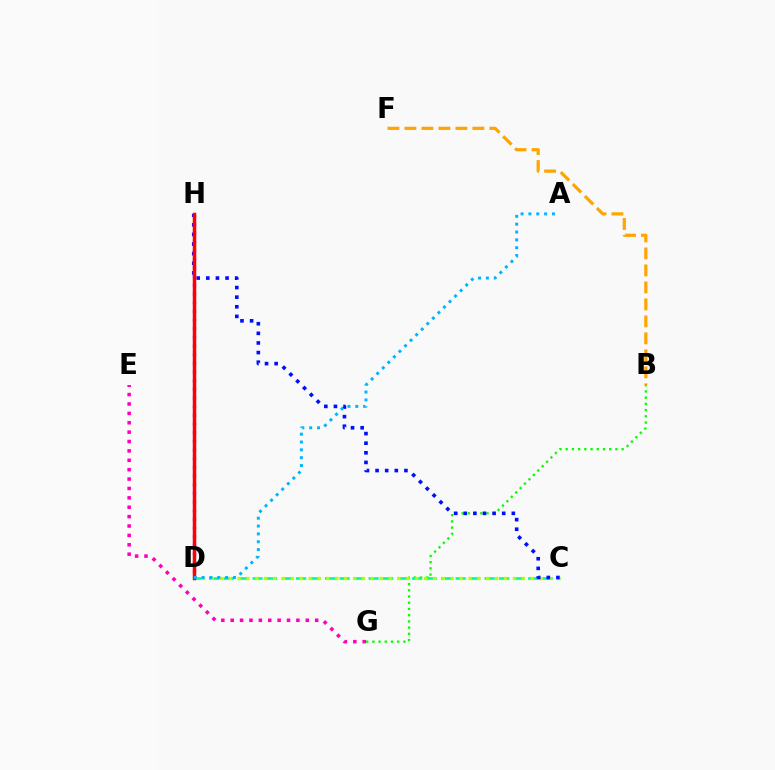{('B', 'G'): [{'color': '#08ff00', 'line_style': 'dotted', 'thickness': 1.69}], ('E', 'G'): [{'color': '#ff00bd', 'line_style': 'dotted', 'thickness': 2.55}], ('C', 'D'): [{'color': '#00ff9d', 'line_style': 'dashed', 'thickness': 1.97}, {'color': '#b3ff00', 'line_style': 'dotted', 'thickness': 2.41}], ('C', 'H'): [{'color': '#0010ff', 'line_style': 'dotted', 'thickness': 2.61}], ('B', 'F'): [{'color': '#ffa500', 'line_style': 'dashed', 'thickness': 2.31}], ('D', 'H'): [{'color': '#9b00ff', 'line_style': 'dotted', 'thickness': 2.35}, {'color': '#ff0000', 'line_style': 'solid', 'thickness': 2.51}], ('A', 'D'): [{'color': '#00b5ff', 'line_style': 'dotted', 'thickness': 2.13}]}